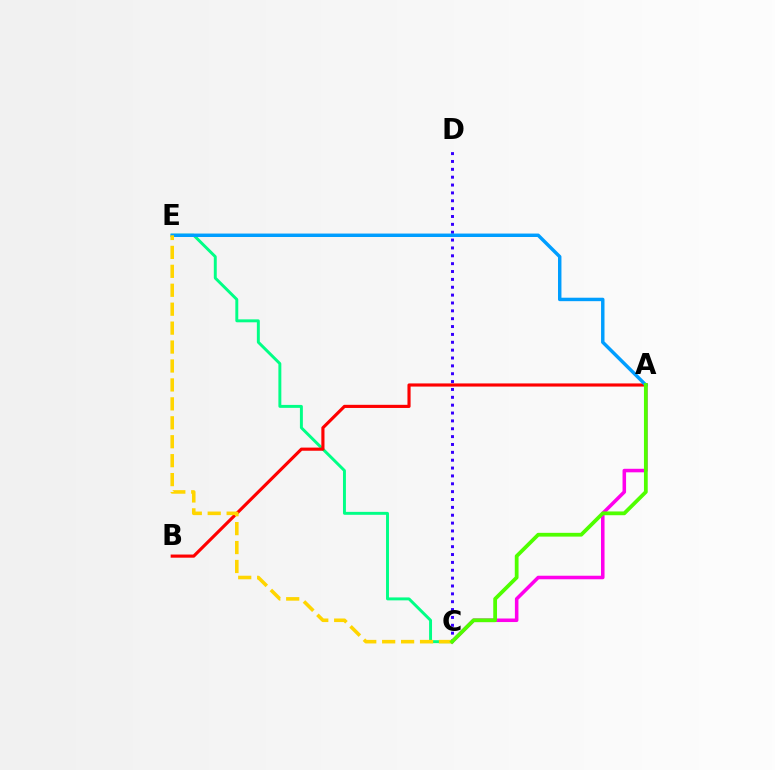{('A', 'C'): [{'color': '#ff00ed', 'line_style': 'solid', 'thickness': 2.55}, {'color': '#4fff00', 'line_style': 'solid', 'thickness': 2.71}], ('C', 'E'): [{'color': '#00ff86', 'line_style': 'solid', 'thickness': 2.12}, {'color': '#ffd500', 'line_style': 'dashed', 'thickness': 2.57}], ('A', 'B'): [{'color': '#ff0000', 'line_style': 'solid', 'thickness': 2.26}], ('C', 'D'): [{'color': '#3700ff', 'line_style': 'dotted', 'thickness': 2.14}], ('A', 'E'): [{'color': '#009eff', 'line_style': 'solid', 'thickness': 2.48}]}